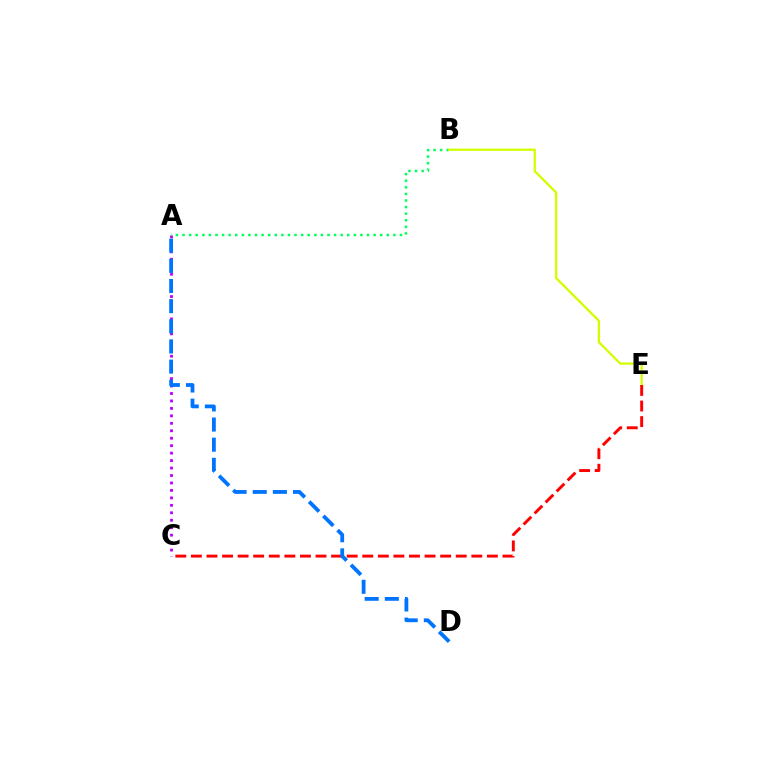{('A', 'C'): [{'color': '#b900ff', 'line_style': 'dotted', 'thickness': 2.03}], ('A', 'B'): [{'color': '#00ff5c', 'line_style': 'dotted', 'thickness': 1.79}], ('B', 'E'): [{'color': '#d1ff00', 'line_style': 'solid', 'thickness': 1.66}], ('C', 'E'): [{'color': '#ff0000', 'line_style': 'dashed', 'thickness': 2.12}], ('A', 'D'): [{'color': '#0074ff', 'line_style': 'dashed', 'thickness': 2.74}]}